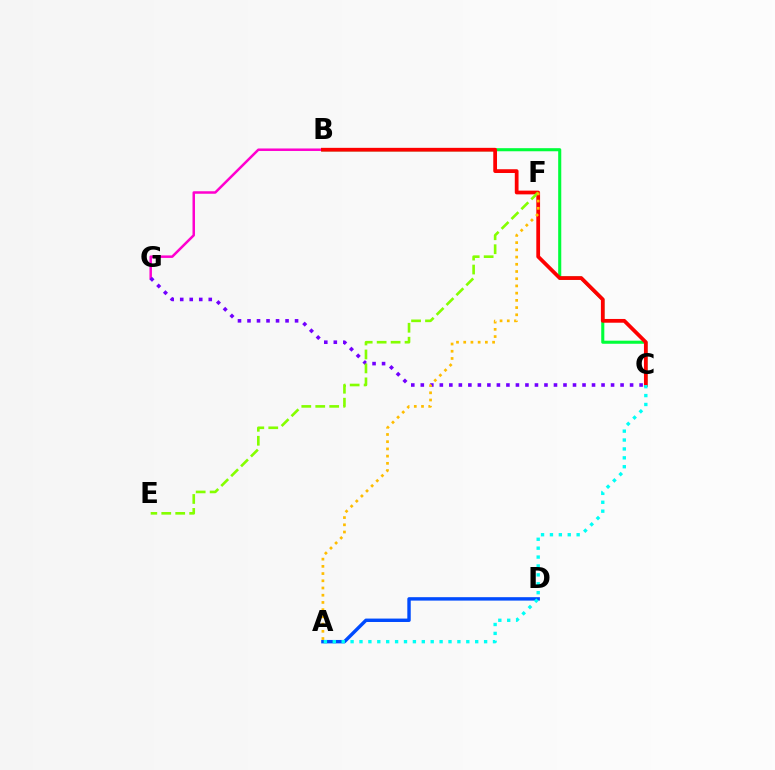{('B', 'G'): [{'color': '#ff00cf', 'line_style': 'solid', 'thickness': 1.8}], ('A', 'D'): [{'color': '#004bff', 'line_style': 'solid', 'thickness': 2.46}], ('C', 'G'): [{'color': '#7200ff', 'line_style': 'dotted', 'thickness': 2.58}], ('B', 'C'): [{'color': '#00ff39', 'line_style': 'solid', 'thickness': 2.22}, {'color': '#ff0000', 'line_style': 'solid', 'thickness': 2.7}], ('A', 'C'): [{'color': '#00fff6', 'line_style': 'dotted', 'thickness': 2.42}], ('E', 'F'): [{'color': '#84ff00', 'line_style': 'dashed', 'thickness': 1.9}], ('A', 'F'): [{'color': '#ffbd00', 'line_style': 'dotted', 'thickness': 1.96}]}